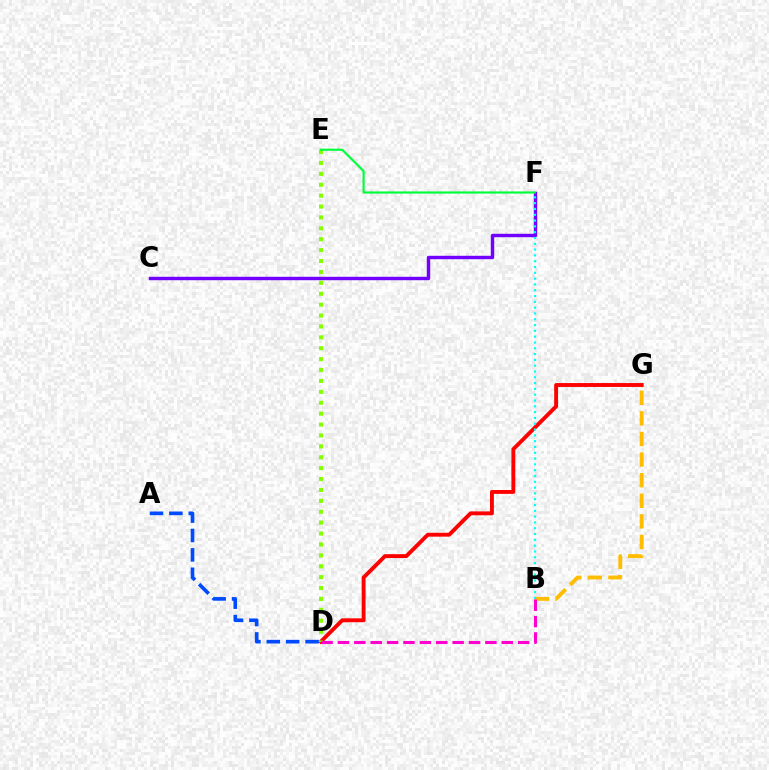{('B', 'G'): [{'color': '#ffbd00', 'line_style': 'dashed', 'thickness': 2.8}], ('D', 'G'): [{'color': '#ff0000', 'line_style': 'solid', 'thickness': 2.8}], ('C', 'F'): [{'color': '#7200ff', 'line_style': 'solid', 'thickness': 2.46}], ('A', 'D'): [{'color': '#004bff', 'line_style': 'dashed', 'thickness': 2.63}], ('D', 'E'): [{'color': '#84ff00', 'line_style': 'dotted', 'thickness': 2.96}], ('E', 'F'): [{'color': '#00ff39', 'line_style': 'solid', 'thickness': 1.55}], ('B', 'F'): [{'color': '#00fff6', 'line_style': 'dotted', 'thickness': 1.58}], ('B', 'D'): [{'color': '#ff00cf', 'line_style': 'dashed', 'thickness': 2.23}]}